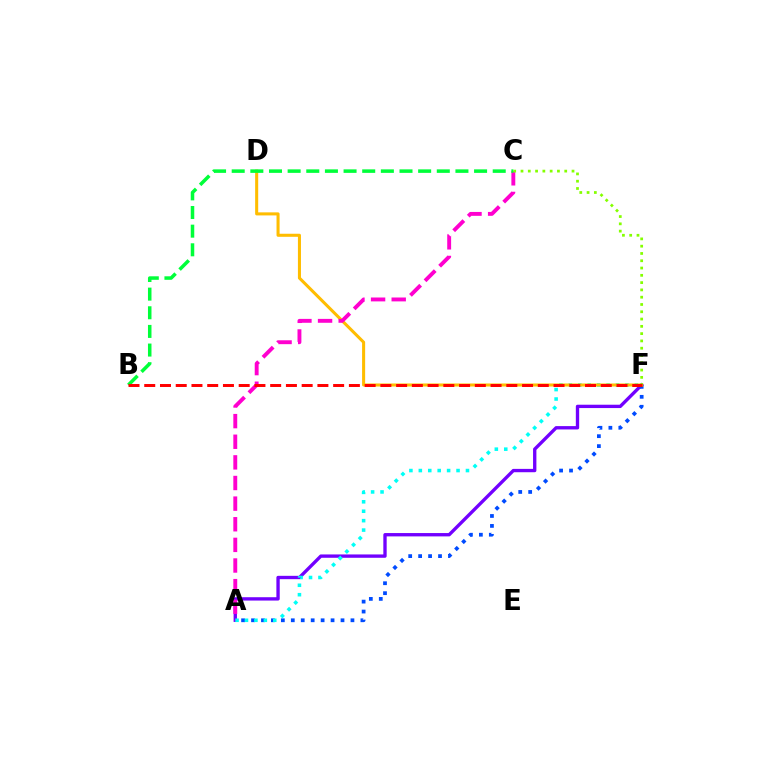{('A', 'F'): [{'color': '#7200ff', 'line_style': 'solid', 'thickness': 2.41}, {'color': '#004bff', 'line_style': 'dotted', 'thickness': 2.7}, {'color': '#00fff6', 'line_style': 'dotted', 'thickness': 2.56}], ('D', 'F'): [{'color': '#ffbd00', 'line_style': 'solid', 'thickness': 2.2}], ('A', 'C'): [{'color': '#ff00cf', 'line_style': 'dashed', 'thickness': 2.8}], ('C', 'F'): [{'color': '#84ff00', 'line_style': 'dotted', 'thickness': 1.98}], ('B', 'C'): [{'color': '#00ff39', 'line_style': 'dashed', 'thickness': 2.53}], ('B', 'F'): [{'color': '#ff0000', 'line_style': 'dashed', 'thickness': 2.14}]}